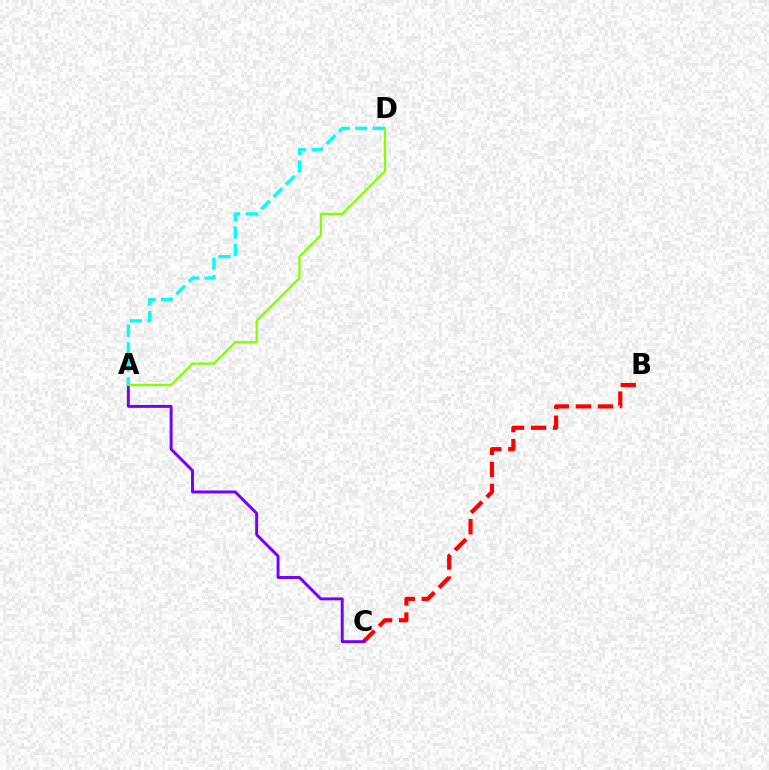{('B', 'C'): [{'color': '#ff0000', 'line_style': 'dashed', 'thickness': 3.0}], ('A', 'C'): [{'color': '#7200ff', 'line_style': 'solid', 'thickness': 2.11}], ('A', 'D'): [{'color': '#00fff6', 'line_style': 'dashed', 'thickness': 2.38}, {'color': '#84ff00', 'line_style': 'solid', 'thickness': 1.61}]}